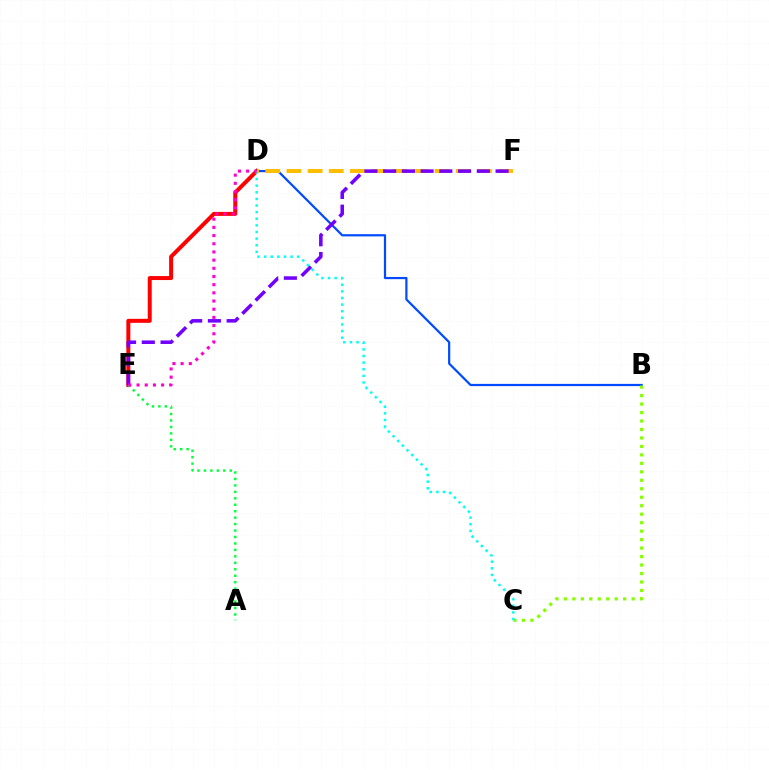{('B', 'D'): [{'color': '#004bff', 'line_style': 'solid', 'thickness': 1.59}], ('B', 'C'): [{'color': '#84ff00', 'line_style': 'dotted', 'thickness': 2.3}], ('D', 'E'): [{'color': '#ff0000', 'line_style': 'solid', 'thickness': 2.87}, {'color': '#ff00cf', 'line_style': 'dotted', 'thickness': 2.22}], ('A', 'E'): [{'color': '#00ff39', 'line_style': 'dotted', 'thickness': 1.75}], ('D', 'F'): [{'color': '#ffbd00', 'line_style': 'dashed', 'thickness': 2.88}], ('C', 'D'): [{'color': '#00fff6', 'line_style': 'dotted', 'thickness': 1.8}], ('E', 'F'): [{'color': '#7200ff', 'line_style': 'dashed', 'thickness': 2.55}]}